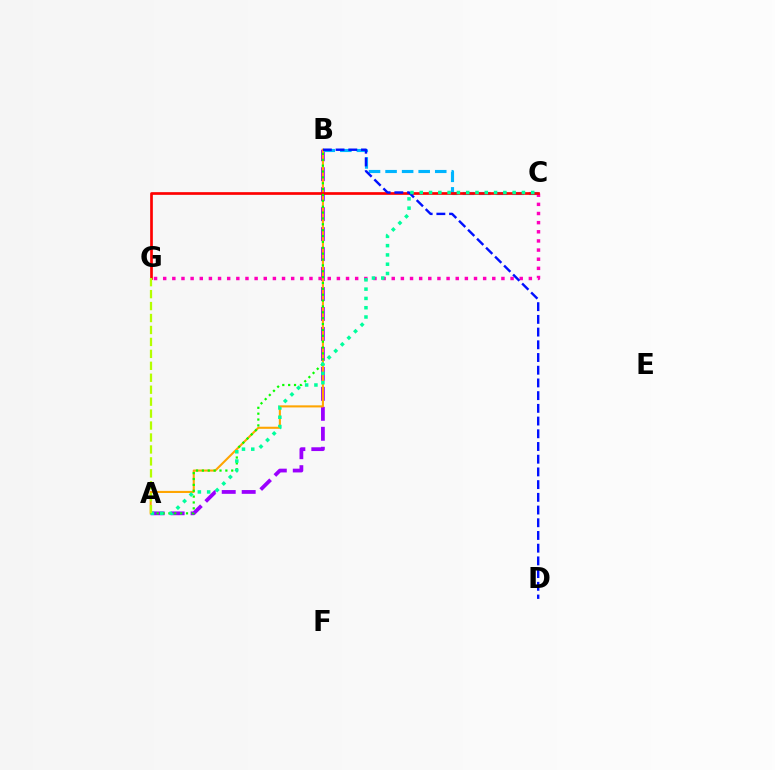{('A', 'B'): [{'color': '#9b00ff', 'line_style': 'dashed', 'thickness': 2.71}, {'color': '#ffa500', 'line_style': 'solid', 'thickness': 1.51}, {'color': '#08ff00', 'line_style': 'dotted', 'thickness': 1.59}], ('B', 'C'): [{'color': '#00b5ff', 'line_style': 'dashed', 'thickness': 2.25}], ('C', 'G'): [{'color': '#ff00bd', 'line_style': 'dotted', 'thickness': 2.48}, {'color': '#ff0000', 'line_style': 'solid', 'thickness': 1.93}], ('B', 'D'): [{'color': '#0010ff', 'line_style': 'dashed', 'thickness': 1.73}], ('A', 'C'): [{'color': '#00ff9d', 'line_style': 'dotted', 'thickness': 2.52}], ('A', 'G'): [{'color': '#b3ff00', 'line_style': 'dashed', 'thickness': 1.62}]}